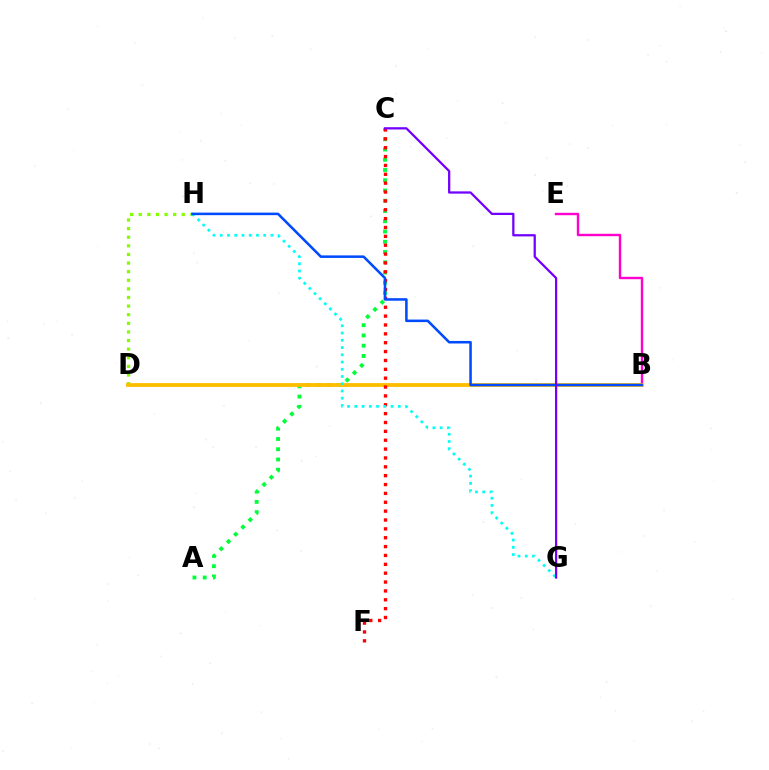{('D', 'H'): [{'color': '#84ff00', 'line_style': 'dotted', 'thickness': 2.34}], ('A', 'C'): [{'color': '#00ff39', 'line_style': 'dotted', 'thickness': 2.79}], ('B', 'E'): [{'color': '#ff00cf', 'line_style': 'solid', 'thickness': 1.73}], ('B', 'D'): [{'color': '#ffbd00', 'line_style': 'solid', 'thickness': 2.74}], ('C', 'F'): [{'color': '#ff0000', 'line_style': 'dotted', 'thickness': 2.41}], ('G', 'H'): [{'color': '#00fff6', 'line_style': 'dotted', 'thickness': 1.97}], ('B', 'H'): [{'color': '#004bff', 'line_style': 'solid', 'thickness': 1.83}], ('C', 'G'): [{'color': '#7200ff', 'line_style': 'solid', 'thickness': 1.63}]}